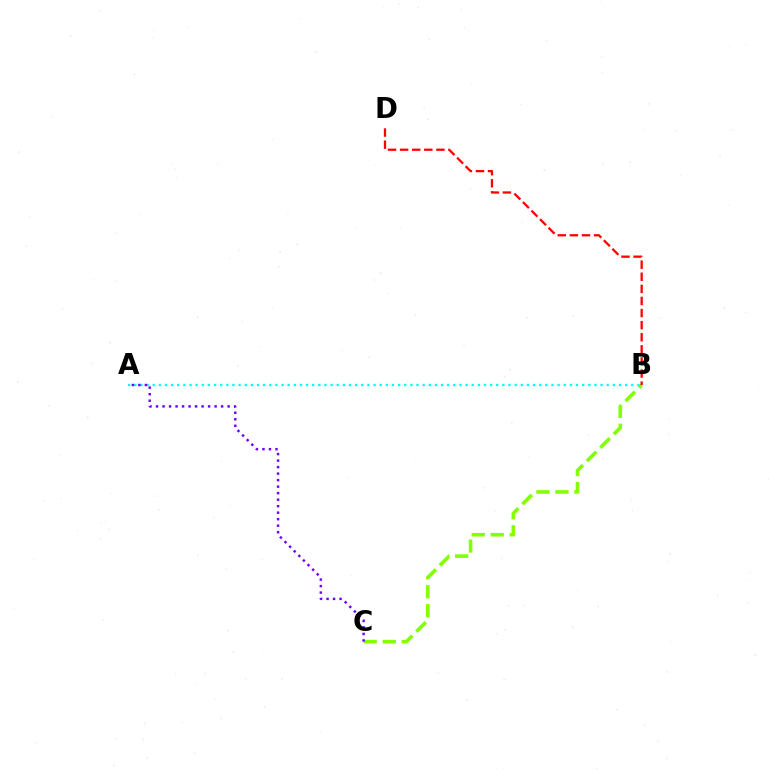{('B', 'C'): [{'color': '#84ff00', 'line_style': 'dashed', 'thickness': 2.58}], ('B', 'D'): [{'color': '#ff0000', 'line_style': 'dashed', 'thickness': 1.64}], ('A', 'B'): [{'color': '#00fff6', 'line_style': 'dotted', 'thickness': 1.67}], ('A', 'C'): [{'color': '#7200ff', 'line_style': 'dotted', 'thickness': 1.77}]}